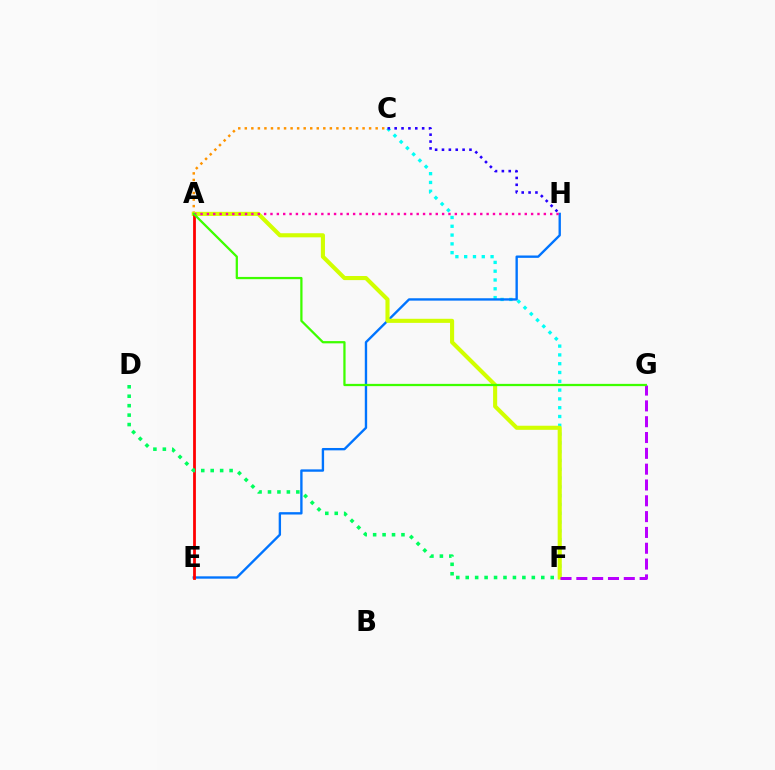{('C', 'F'): [{'color': '#00fff6', 'line_style': 'dotted', 'thickness': 2.39}], ('E', 'H'): [{'color': '#0074ff', 'line_style': 'solid', 'thickness': 1.7}], ('A', 'C'): [{'color': '#ff9400', 'line_style': 'dotted', 'thickness': 1.78}], ('A', 'F'): [{'color': '#d1ff00', 'line_style': 'solid', 'thickness': 2.95}], ('A', 'E'): [{'color': '#ff0000', 'line_style': 'solid', 'thickness': 2.0}], ('C', 'H'): [{'color': '#2500ff', 'line_style': 'dotted', 'thickness': 1.87}], ('A', 'H'): [{'color': '#ff00ac', 'line_style': 'dotted', 'thickness': 1.73}], ('F', 'G'): [{'color': '#b900ff', 'line_style': 'dashed', 'thickness': 2.15}], ('A', 'G'): [{'color': '#3dff00', 'line_style': 'solid', 'thickness': 1.63}], ('D', 'F'): [{'color': '#00ff5c', 'line_style': 'dotted', 'thickness': 2.57}]}